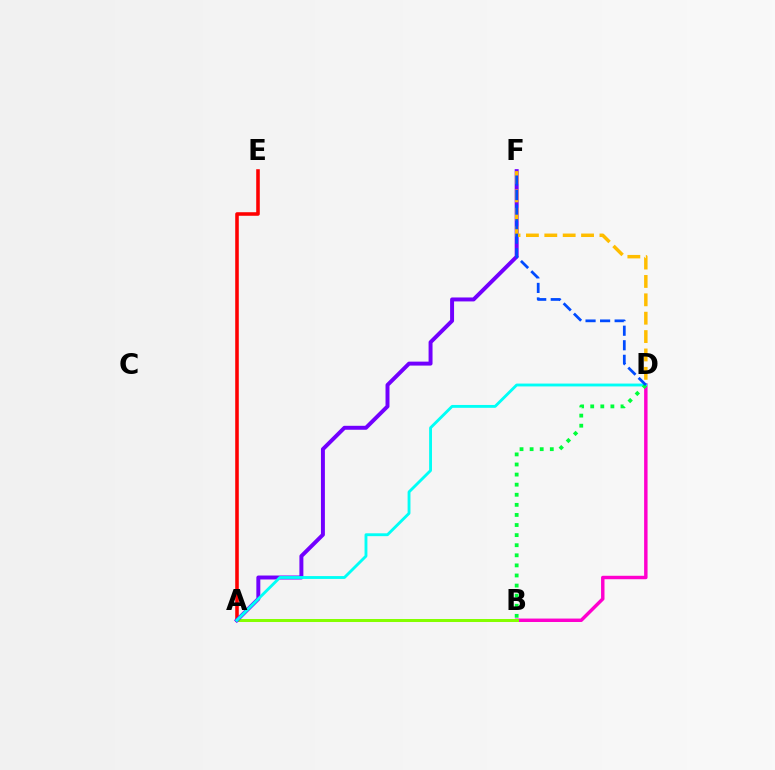{('A', 'E'): [{'color': '#ff0000', 'line_style': 'solid', 'thickness': 2.57}], ('B', 'D'): [{'color': '#ff00cf', 'line_style': 'solid', 'thickness': 2.48}, {'color': '#00ff39', 'line_style': 'dotted', 'thickness': 2.74}], ('A', 'B'): [{'color': '#84ff00', 'line_style': 'solid', 'thickness': 2.16}], ('A', 'F'): [{'color': '#7200ff', 'line_style': 'solid', 'thickness': 2.85}], ('D', 'F'): [{'color': '#ffbd00', 'line_style': 'dashed', 'thickness': 2.5}, {'color': '#004bff', 'line_style': 'dashed', 'thickness': 1.98}], ('A', 'D'): [{'color': '#00fff6', 'line_style': 'solid', 'thickness': 2.06}]}